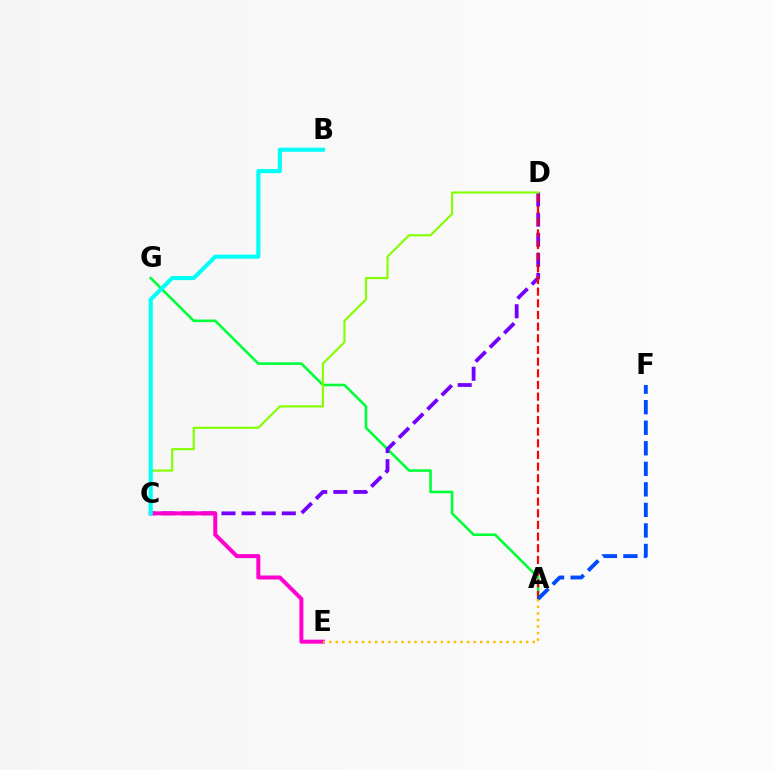{('A', 'G'): [{'color': '#00ff39', 'line_style': 'solid', 'thickness': 1.86}], ('C', 'D'): [{'color': '#7200ff', 'line_style': 'dashed', 'thickness': 2.73}, {'color': '#84ff00', 'line_style': 'solid', 'thickness': 1.55}], ('A', 'D'): [{'color': '#ff0000', 'line_style': 'dashed', 'thickness': 1.58}], ('C', 'E'): [{'color': '#ff00cf', 'line_style': 'solid', 'thickness': 2.87}], ('A', 'E'): [{'color': '#ffbd00', 'line_style': 'dotted', 'thickness': 1.78}], ('A', 'F'): [{'color': '#004bff', 'line_style': 'dashed', 'thickness': 2.79}], ('B', 'C'): [{'color': '#00fff6', 'line_style': 'solid', 'thickness': 2.94}]}